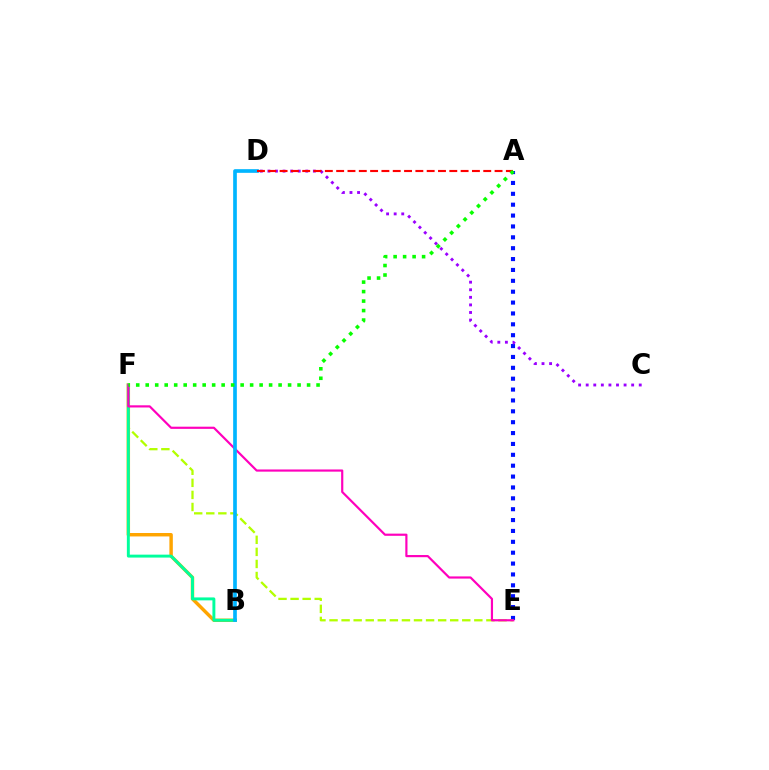{('A', 'E'): [{'color': '#0010ff', 'line_style': 'dotted', 'thickness': 2.95}], ('E', 'F'): [{'color': '#b3ff00', 'line_style': 'dashed', 'thickness': 1.64}, {'color': '#ff00bd', 'line_style': 'solid', 'thickness': 1.57}], ('B', 'F'): [{'color': '#ffa500', 'line_style': 'solid', 'thickness': 2.47}, {'color': '#00ff9d', 'line_style': 'solid', 'thickness': 2.11}], ('C', 'D'): [{'color': '#9b00ff', 'line_style': 'dotted', 'thickness': 2.06}], ('B', 'D'): [{'color': '#00b5ff', 'line_style': 'solid', 'thickness': 2.64}], ('A', 'D'): [{'color': '#ff0000', 'line_style': 'dashed', 'thickness': 1.54}], ('A', 'F'): [{'color': '#08ff00', 'line_style': 'dotted', 'thickness': 2.58}]}